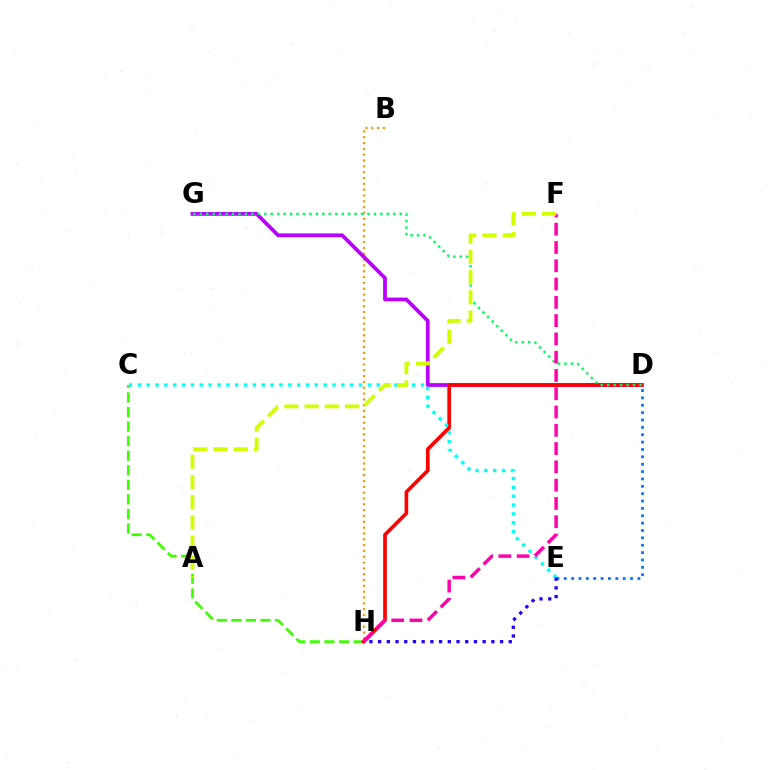{('C', 'H'): [{'color': '#3dff00', 'line_style': 'dashed', 'thickness': 1.98}], ('B', 'H'): [{'color': '#ff9400', 'line_style': 'dotted', 'thickness': 1.58}], ('D', 'E'): [{'color': '#0074ff', 'line_style': 'dotted', 'thickness': 2.0}], ('D', 'G'): [{'color': '#b900ff', 'line_style': 'solid', 'thickness': 2.7}, {'color': '#00ff5c', 'line_style': 'dotted', 'thickness': 1.75}], ('D', 'H'): [{'color': '#ff0000', 'line_style': 'solid', 'thickness': 2.62}], ('C', 'E'): [{'color': '#00fff6', 'line_style': 'dotted', 'thickness': 2.4}], ('E', 'H'): [{'color': '#2500ff', 'line_style': 'dotted', 'thickness': 2.37}], ('F', 'H'): [{'color': '#ff00ac', 'line_style': 'dashed', 'thickness': 2.48}], ('A', 'F'): [{'color': '#d1ff00', 'line_style': 'dashed', 'thickness': 2.75}]}